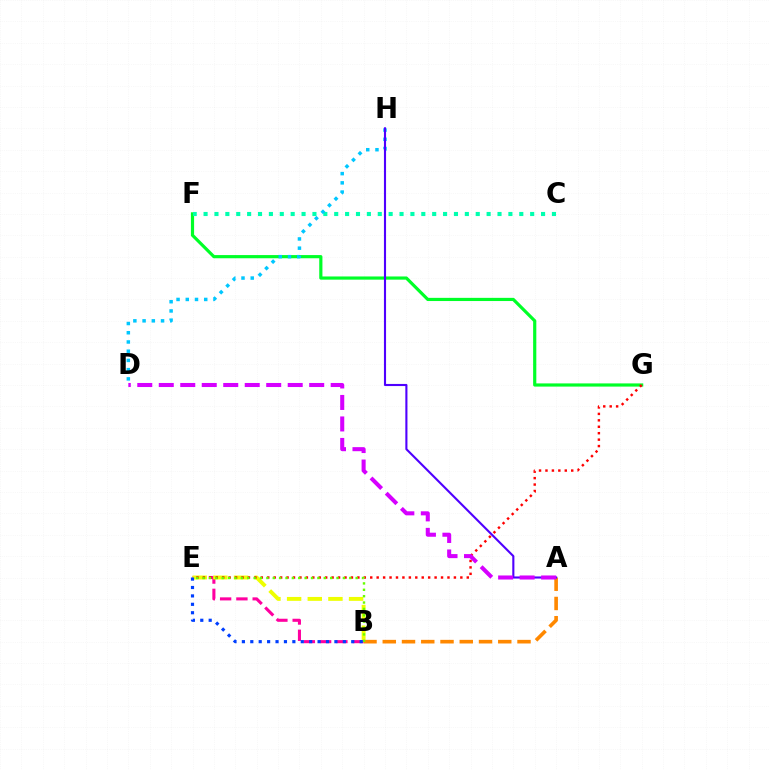{('A', 'B'): [{'color': '#ff8800', 'line_style': 'dashed', 'thickness': 2.62}], ('F', 'G'): [{'color': '#00ff27', 'line_style': 'solid', 'thickness': 2.29}], ('B', 'E'): [{'color': '#ff00a0', 'line_style': 'dashed', 'thickness': 2.21}, {'color': '#eeff00', 'line_style': 'dashed', 'thickness': 2.81}, {'color': '#66ff00', 'line_style': 'dotted', 'thickness': 1.73}, {'color': '#003fff', 'line_style': 'dotted', 'thickness': 2.29}], ('C', 'F'): [{'color': '#00ffaf', 'line_style': 'dotted', 'thickness': 2.96}], ('E', 'G'): [{'color': '#ff0000', 'line_style': 'dotted', 'thickness': 1.75}], ('D', 'H'): [{'color': '#00c7ff', 'line_style': 'dotted', 'thickness': 2.51}], ('A', 'H'): [{'color': '#4f00ff', 'line_style': 'solid', 'thickness': 1.52}], ('A', 'D'): [{'color': '#d600ff', 'line_style': 'dashed', 'thickness': 2.92}]}